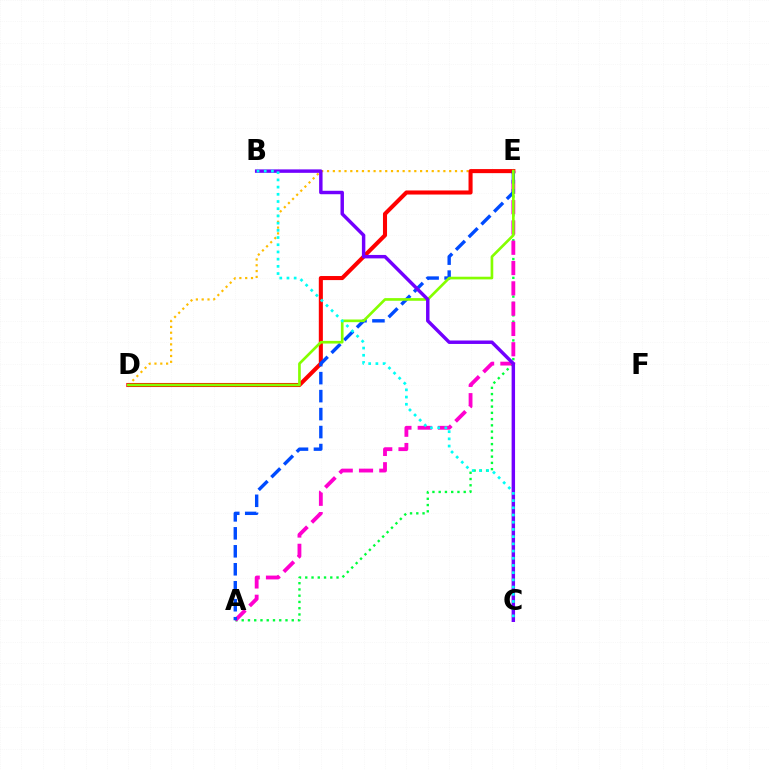{('A', 'E'): [{'color': '#00ff39', 'line_style': 'dotted', 'thickness': 1.7}, {'color': '#ff00cf', 'line_style': 'dashed', 'thickness': 2.76}, {'color': '#004bff', 'line_style': 'dashed', 'thickness': 2.44}], ('D', 'E'): [{'color': '#ffbd00', 'line_style': 'dotted', 'thickness': 1.58}, {'color': '#ff0000', 'line_style': 'solid', 'thickness': 2.93}, {'color': '#84ff00', 'line_style': 'solid', 'thickness': 1.91}], ('B', 'C'): [{'color': '#7200ff', 'line_style': 'solid', 'thickness': 2.48}, {'color': '#00fff6', 'line_style': 'dotted', 'thickness': 1.96}]}